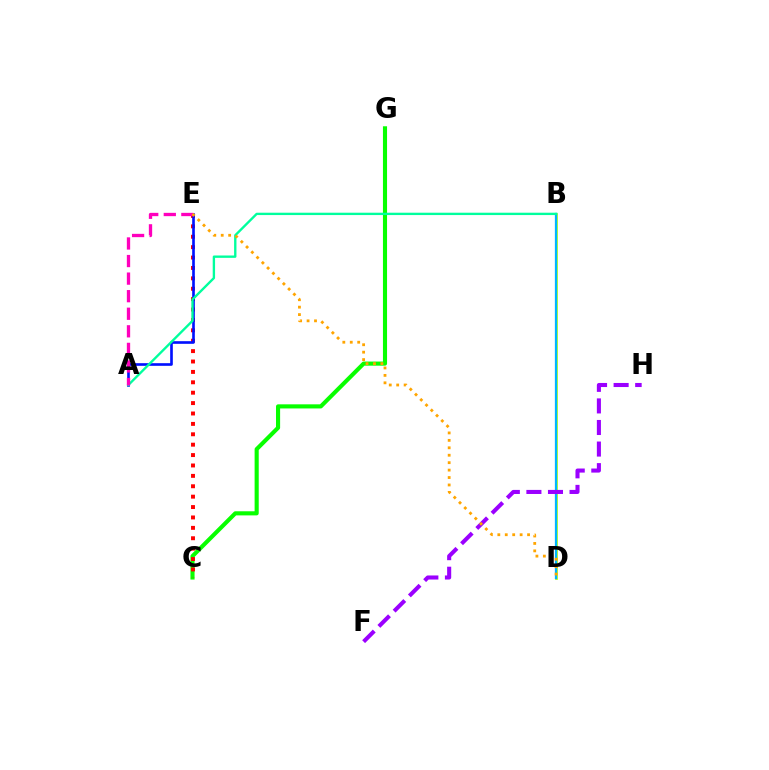{('B', 'D'): [{'color': '#b3ff00', 'line_style': 'solid', 'thickness': 1.93}, {'color': '#00b5ff', 'line_style': 'solid', 'thickness': 1.63}], ('C', 'G'): [{'color': '#08ff00', 'line_style': 'solid', 'thickness': 2.96}], ('C', 'E'): [{'color': '#ff0000', 'line_style': 'dotted', 'thickness': 2.82}], ('A', 'E'): [{'color': '#0010ff', 'line_style': 'solid', 'thickness': 1.9}, {'color': '#ff00bd', 'line_style': 'dashed', 'thickness': 2.39}], ('A', 'B'): [{'color': '#00ff9d', 'line_style': 'solid', 'thickness': 1.7}], ('F', 'H'): [{'color': '#9b00ff', 'line_style': 'dashed', 'thickness': 2.93}], ('D', 'E'): [{'color': '#ffa500', 'line_style': 'dotted', 'thickness': 2.02}]}